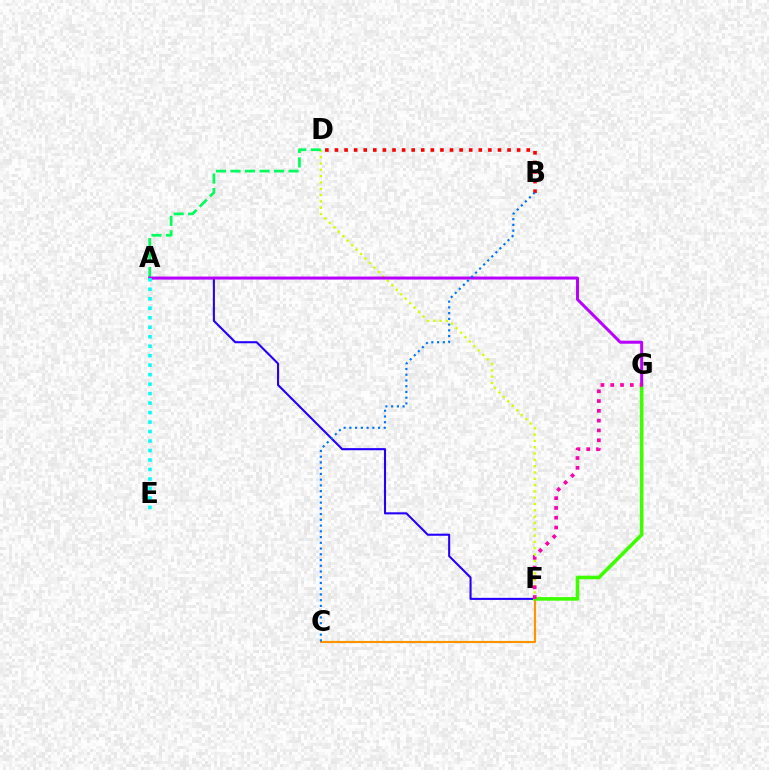{('C', 'F'): [{'color': '#ff9400', 'line_style': 'solid', 'thickness': 1.56}], ('D', 'F'): [{'color': '#d1ff00', 'line_style': 'dotted', 'thickness': 1.71}], ('A', 'F'): [{'color': '#2500ff', 'line_style': 'solid', 'thickness': 1.51}], ('F', 'G'): [{'color': '#3dff00', 'line_style': 'solid', 'thickness': 2.58}, {'color': '#ff00ac', 'line_style': 'dotted', 'thickness': 2.66}], ('A', 'D'): [{'color': '#00ff5c', 'line_style': 'dashed', 'thickness': 1.97}], ('A', 'G'): [{'color': '#b900ff', 'line_style': 'solid', 'thickness': 2.16}], ('A', 'E'): [{'color': '#00fff6', 'line_style': 'dotted', 'thickness': 2.58}], ('B', 'D'): [{'color': '#ff0000', 'line_style': 'dotted', 'thickness': 2.61}], ('B', 'C'): [{'color': '#0074ff', 'line_style': 'dotted', 'thickness': 1.56}]}